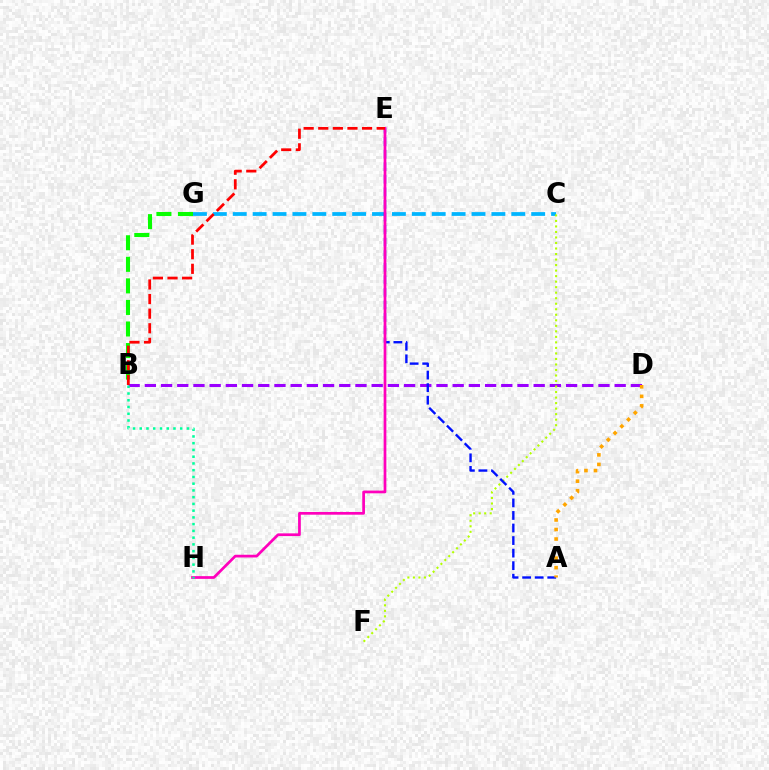{('C', 'G'): [{'color': '#00b5ff', 'line_style': 'dashed', 'thickness': 2.7}], ('B', 'G'): [{'color': '#08ff00', 'line_style': 'dashed', 'thickness': 2.93}], ('B', 'D'): [{'color': '#9b00ff', 'line_style': 'dashed', 'thickness': 2.2}], ('C', 'F'): [{'color': '#b3ff00', 'line_style': 'dotted', 'thickness': 1.5}], ('A', 'E'): [{'color': '#0010ff', 'line_style': 'dashed', 'thickness': 1.71}], ('E', 'H'): [{'color': '#ff00bd', 'line_style': 'solid', 'thickness': 1.96}], ('A', 'D'): [{'color': '#ffa500', 'line_style': 'dotted', 'thickness': 2.59}], ('B', 'E'): [{'color': '#ff0000', 'line_style': 'dashed', 'thickness': 1.98}], ('B', 'H'): [{'color': '#00ff9d', 'line_style': 'dotted', 'thickness': 1.83}]}